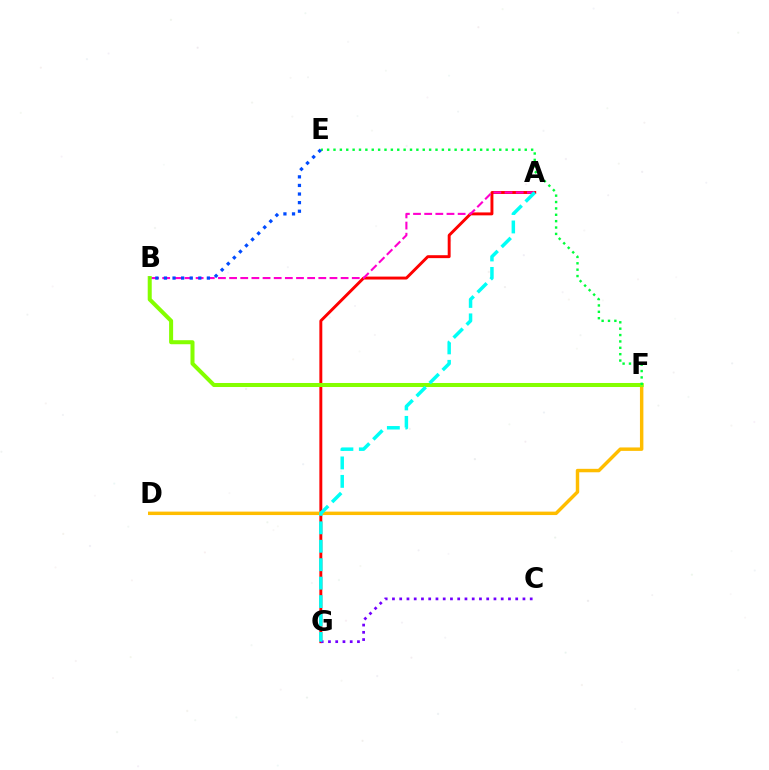{('A', 'G'): [{'color': '#ff0000', 'line_style': 'solid', 'thickness': 2.11}, {'color': '#00fff6', 'line_style': 'dashed', 'thickness': 2.5}], ('C', 'G'): [{'color': '#7200ff', 'line_style': 'dotted', 'thickness': 1.97}], ('A', 'B'): [{'color': '#ff00cf', 'line_style': 'dashed', 'thickness': 1.51}], ('D', 'F'): [{'color': '#ffbd00', 'line_style': 'solid', 'thickness': 2.48}], ('B', 'F'): [{'color': '#84ff00', 'line_style': 'solid', 'thickness': 2.89}], ('E', 'F'): [{'color': '#00ff39', 'line_style': 'dotted', 'thickness': 1.73}], ('B', 'E'): [{'color': '#004bff', 'line_style': 'dotted', 'thickness': 2.33}]}